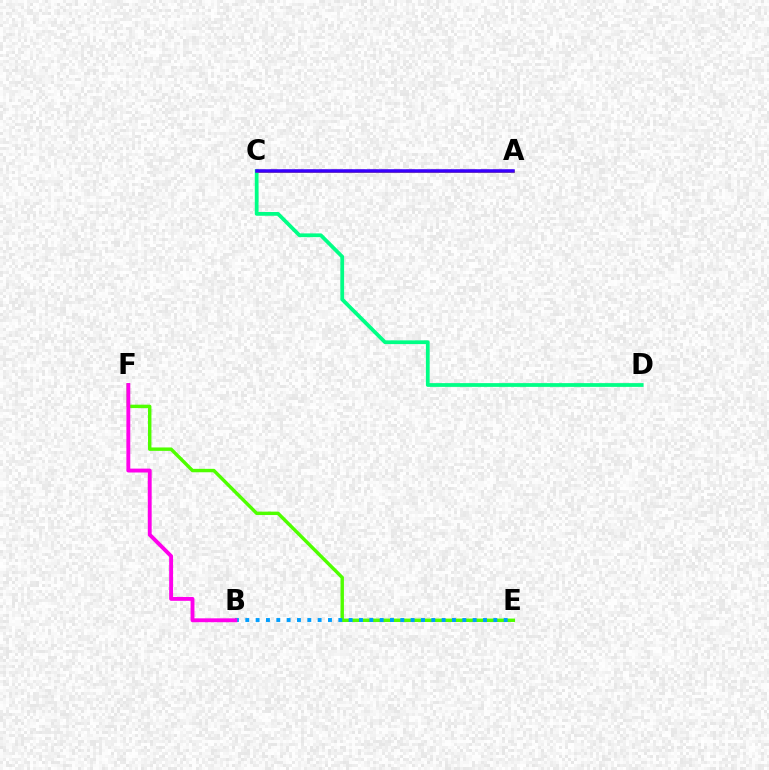{('A', 'C'): [{'color': '#ff0000', 'line_style': 'dashed', 'thickness': 1.69}, {'color': '#ffd500', 'line_style': 'solid', 'thickness': 2.06}, {'color': '#3700ff', 'line_style': 'solid', 'thickness': 2.53}], ('C', 'D'): [{'color': '#00ff86', 'line_style': 'solid', 'thickness': 2.7}], ('E', 'F'): [{'color': '#4fff00', 'line_style': 'solid', 'thickness': 2.46}], ('B', 'E'): [{'color': '#009eff', 'line_style': 'dotted', 'thickness': 2.81}], ('B', 'F'): [{'color': '#ff00ed', 'line_style': 'solid', 'thickness': 2.8}]}